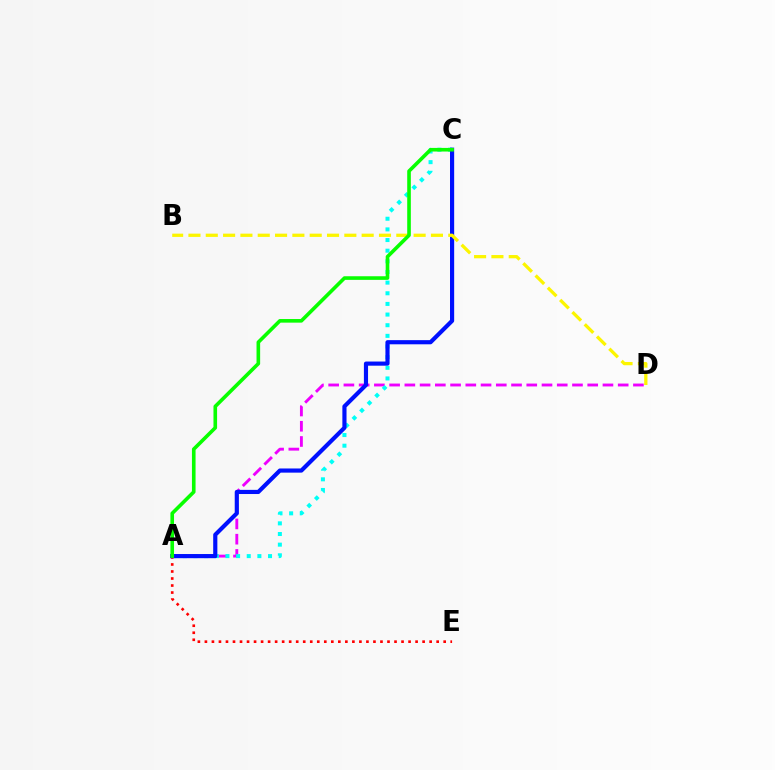{('A', 'D'): [{'color': '#ee00ff', 'line_style': 'dashed', 'thickness': 2.07}], ('A', 'C'): [{'color': '#00fff6', 'line_style': 'dotted', 'thickness': 2.89}, {'color': '#0010ff', 'line_style': 'solid', 'thickness': 2.99}, {'color': '#08ff00', 'line_style': 'solid', 'thickness': 2.6}], ('A', 'E'): [{'color': '#ff0000', 'line_style': 'dotted', 'thickness': 1.91}], ('B', 'D'): [{'color': '#fcf500', 'line_style': 'dashed', 'thickness': 2.35}]}